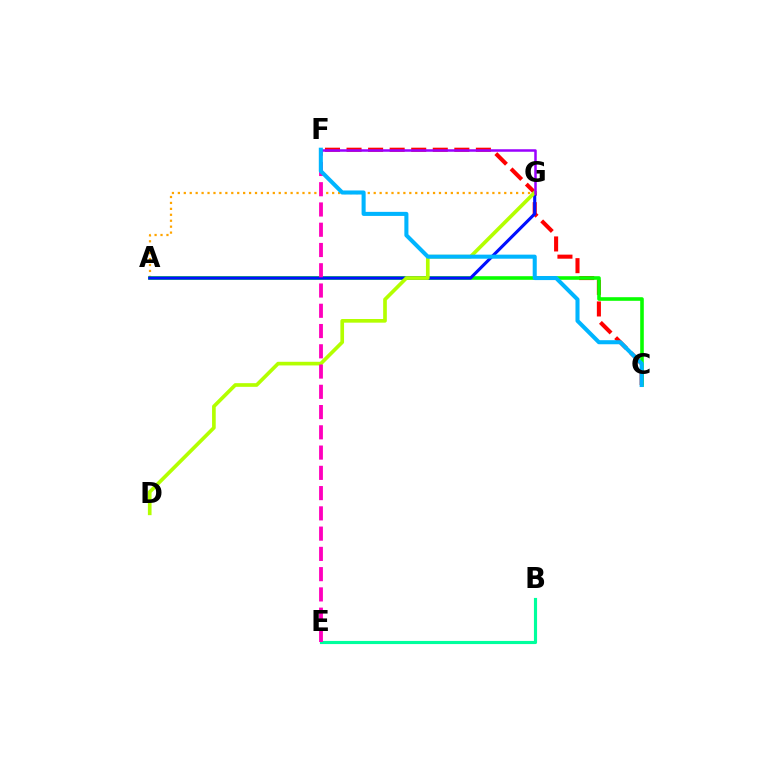{('C', 'F'): [{'color': '#ff0000', 'line_style': 'dashed', 'thickness': 2.93}, {'color': '#00b5ff', 'line_style': 'solid', 'thickness': 2.92}], ('A', 'G'): [{'color': '#ffa500', 'line_style': 'dotted', 'thickness': 1.61}, {'color': '#0010ff', 'line_style': 'solid', 'thickness': 2.24}], ('A', 'C'): [{'color': '#08ff00', 'line_style': 'solid', 'thickness': 2.59}], ('B', 'E'): [{'color': '#00ff9d', 'line_style': 'solid', 'thickness': 2.26}], ('D', 'G'): [{'color': '#b3ff00', 'line_style': 'solid', 'thickness': 2.64}], ('E', 'F'): [{'color': '#ff00bd', 'line_style': 'dashed', 'thickness': 2.75}], ('F', 'G'): [{'color': '#9b00ff', 'line_style': 'solid', 'thickness': 1.81}]}